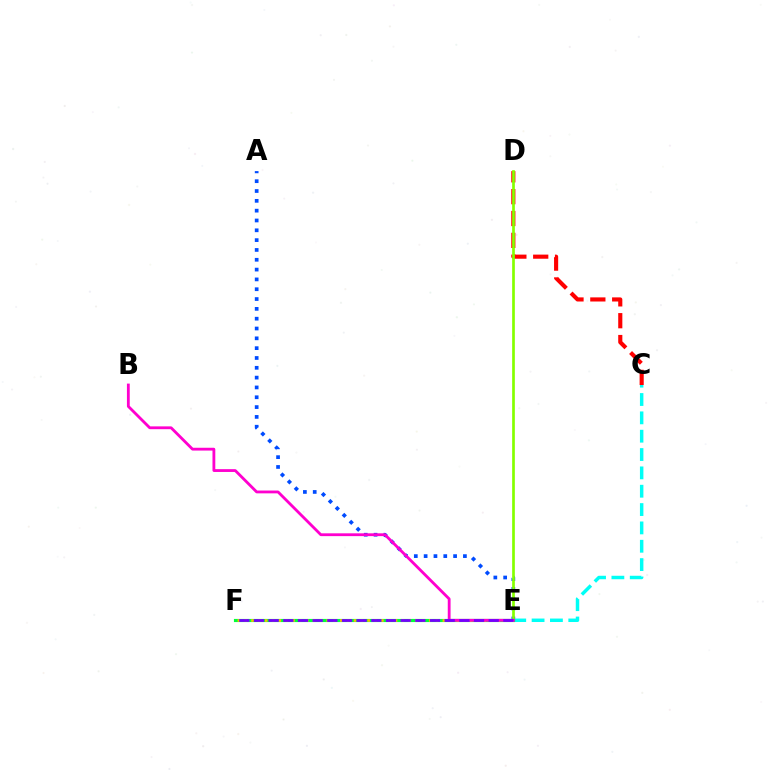{('A', 'E'): [{'color': '#004bff', 'line_style': 'dotted', 'thickness': 2.67}], ('C', 'E'): [{'color': '#00fff6', 'line_style': 'dashed', 'thickness': 2.49}], ('C', 'D'): [{'color': '#ff0000', 'line_style': 'dashed', 'thickness': 2.97}], ('D', 'E'): [{'color': '#84ff00', 'line_style': 'solid', 'thickness': 1.94}], ('E', 'F'): [{'color': '#00ff39', 'line_style': 'solid', 'thickness': 2.26}, {'color': '#ffbd00', 'line_style': 'dotted', 'thickness': 1.86}, {'color': '#7200ff', 'line_style': 'dashed', 'thickness': 1.99}], ('B', 'E'): [{'color': '#ff00cf', 'line_style': 'solid', 'thickness': 2.03}]}